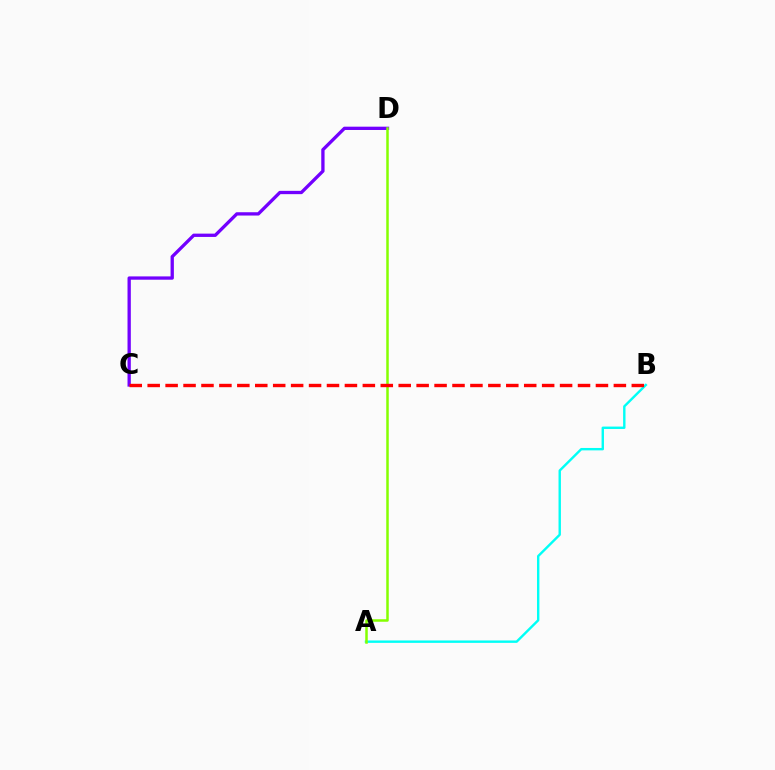{('A', 'B'): [{'color': '#00fff6', 'line_style': 'solid', 'thickness': 1.73}], ('C', 'D'): [{'color': '#7200ff', 'line_style': 'solid', 'thickness': 2.38}], ('A', 'D'): [{'color': '#84ff00', 'line_style': 'solid', 'thickness': 1.81}], ('B', 'C'): [{'color': '#ff0000', 'line_style': 'dashed', 'thickness': 2.44}]}